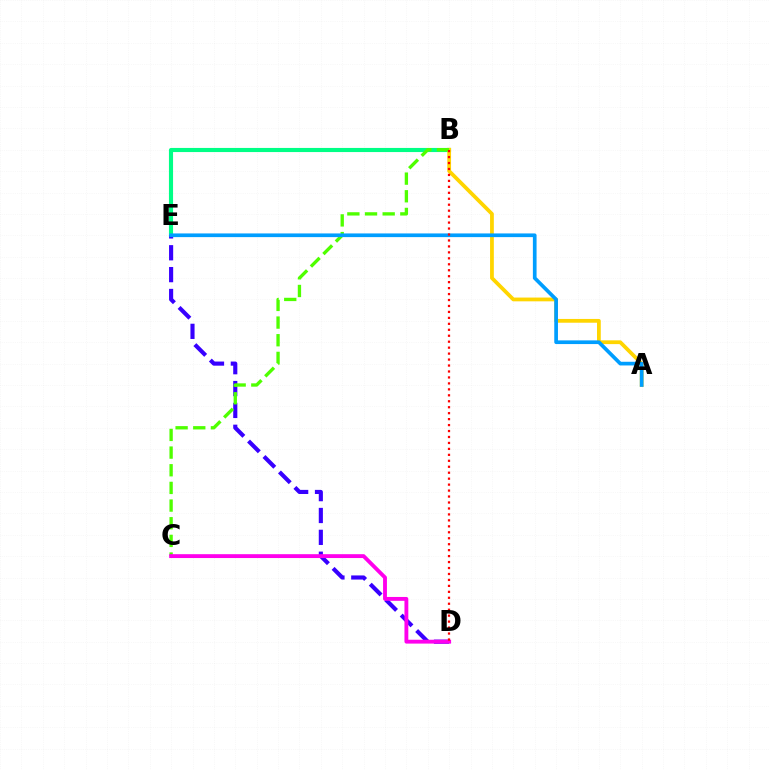{('B', 'E'): [{'color': '#00ff86', 'line_style': 'solid', 'thickness': 2.97}], ('D', 'E'): [{'color': '#3700ff', 'line_style': 'dashed', 'thickness': 2.97}], ('A', 'B'): [{'color': '#ffd500', 'line_style': 'solid', 'thickness': 2.72}], ('B', 'C'): [{'color': '#4fff00', 'line_style': 'dashed', 'thickness': 2.4}], ('A', 'E'): [{'color': '#009eff', 'line_style': 'solid', 'thickness': 2.66}], ('C', 'D'): [{'color': '#ff00ed', 'line_style': 'solid', 'thickness': 2.78}], ('B', 'D'): [{'color': '#ff0000', 'line_style': 'dotted', 'thickness': 1.62}]}